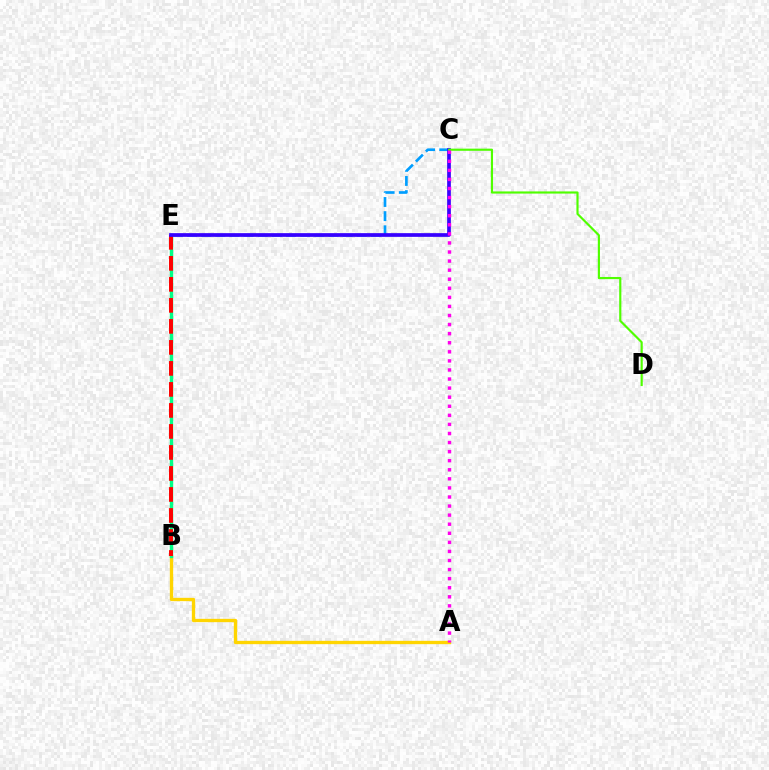{('A', 'B'): [{'color': '#ffd500', 'line_style': 'solid', 'thickness': 2.39}], ('B', 'E'): [{'color': '#00ff86', 'line_style': 'solid', 'thickness': 2.47}, {'color': '#ff0000', 'line_style': 'dashed', 'thickness': 2.85}], ('C', 'E'): [{'color': '#009eff', 'line_style': 'dashed', 'thickness': 1.92}, {'color': '#3700ff', 'line_style': 'solid', 'thickness': 2.67}], ('C', 'D'): [{'color': '#4fff00', 'line_style': 'solid', 'thickness': 1.55}], ('A', 'C'): [{'color': '#ff00ed', 'line_style': 'dotted', 'thickness': 2.47}]}